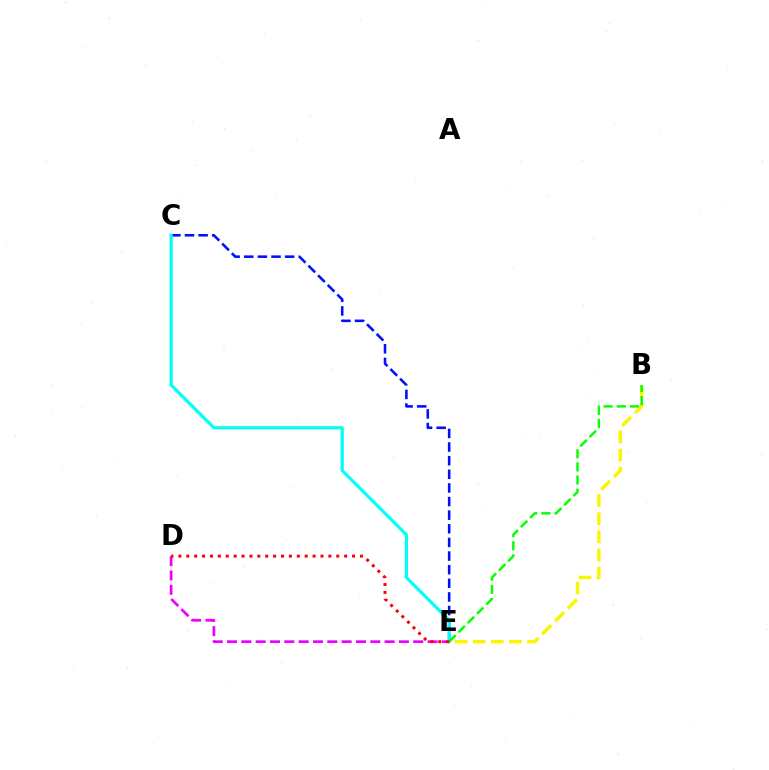{('D', 'E'): [{'color': '#ee00ff', 'line_style': 'dashed', 'thickness': 1.95}, {'color': '#ff0000', 'line_style': 'dotted', 'thickness': 2.14}], ('C', 'E'): [{'color': '#0010ff', 'line_style': 'dashed', 'thickness': 1.85}, {'color': '#00fff6', 'line_style': 'solid', 'thickness': 2.29}], ('B', 'E'): [{'color': '#fcf500', 'line_style': 'dashed', 'thickness': 2.46}, {'color': '#08ff00', 'line_style': 'dashed', 'thickness': 1.78}]}